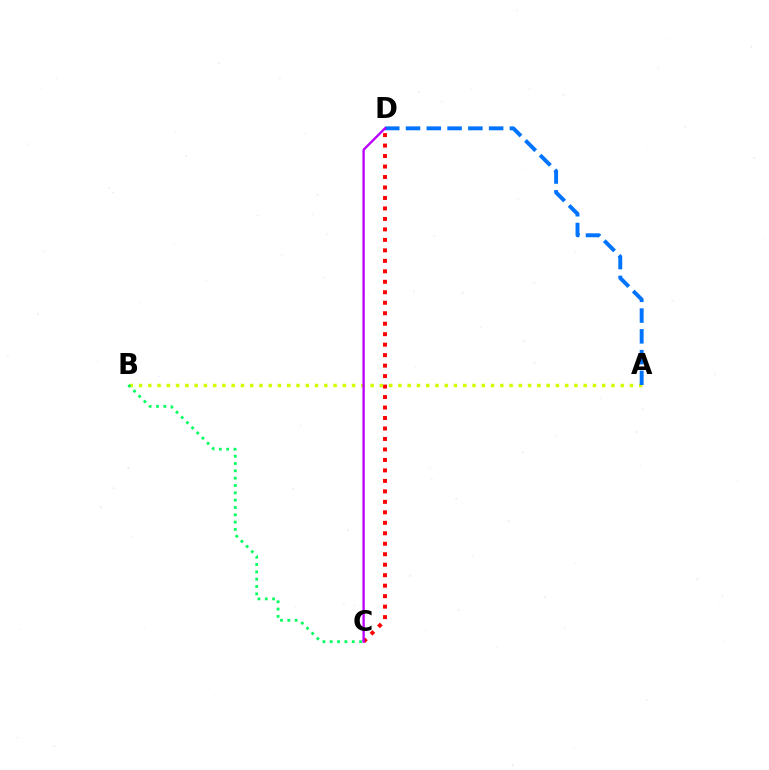{('C', 'D'): [{'color': '#ff0000', 'line_style': 'dotted', 'thickness': 2.85}, {'color': '#b900ff', 'line_style': 'solid', 'thickness': 1.69}], ('A', 'B'): [{'color': '#d1ff00', 'line_style': 'dotted', 'thickness': 2.52}], ('A', 'D'): [{'color': '#0074ff', 'line_style': 'dashed', 'thickness': 2.82}], ('B', 'C'): [{'color': '#00ff5c', 'line_style': 'dotted', 'thickness': 1.99}]}